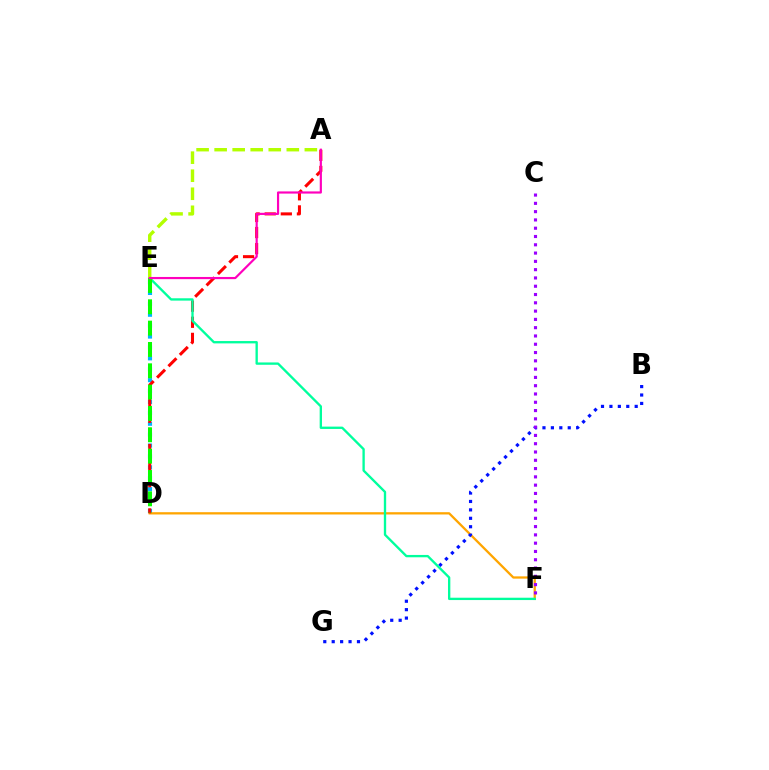{('D', 'E'): [{'color': '#00b5ff', 'line_style': 'dotted', 'thickness': 2.96}, {'color': '#08ff00', 'line_style': 'dashed', 'thickness': 2.9}], ('D', 'F'): [{'color': '#ffa500', 'line_style': 'solid', 'thickness': 1.64}], ('A', 'D'): [{'color': '#ff0000', 'line_style': 'dashed', 'thickness': 2.19}], ('B', 'G'): [{'color': '#0010ff', 'line_style': 'dotted', 'thickness': 2.29}], ('E', 'F'): [{'color': '#00ff9d', 'line_style': 'solid', 'thickness': 1.68}], ('C', 'F'): [{'color': '#9b00ff', 'line_style': 'dotted', 'thickness': 2.25}], ('A', 'E'): [{'color': '#b3ff00', 'line_style': 'dashed', 'thickness': 2.45}, {'color': '#ff00bd', 'line_style': 'solid', 'thickness': 1.57}]}